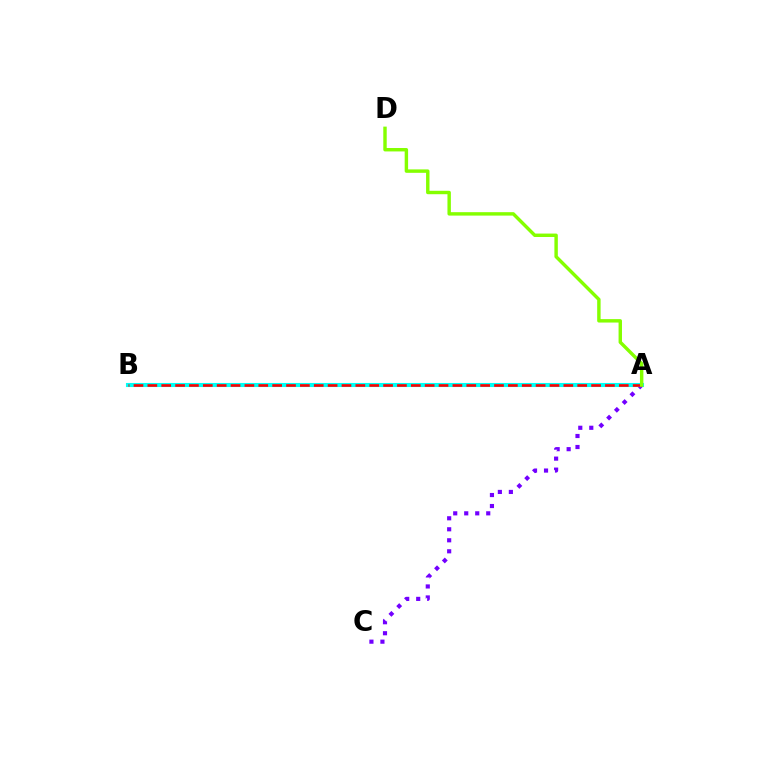{('A', 'C'): [{'color': '#7200ff', 'line_style': 'dotted', 'thickness': 2.99}], ('A', 'B'): [{'color': '#00fff6', 'line_style': 'solid', 'thickness': 2.94}, {'color': '#ff0000', 'line_style': 'dashed', 'thickness': 1.88}], ('A', 'D'): [{'color': '#84ff00', 'line_style': 'solid', 'thickness': 2.46}]}